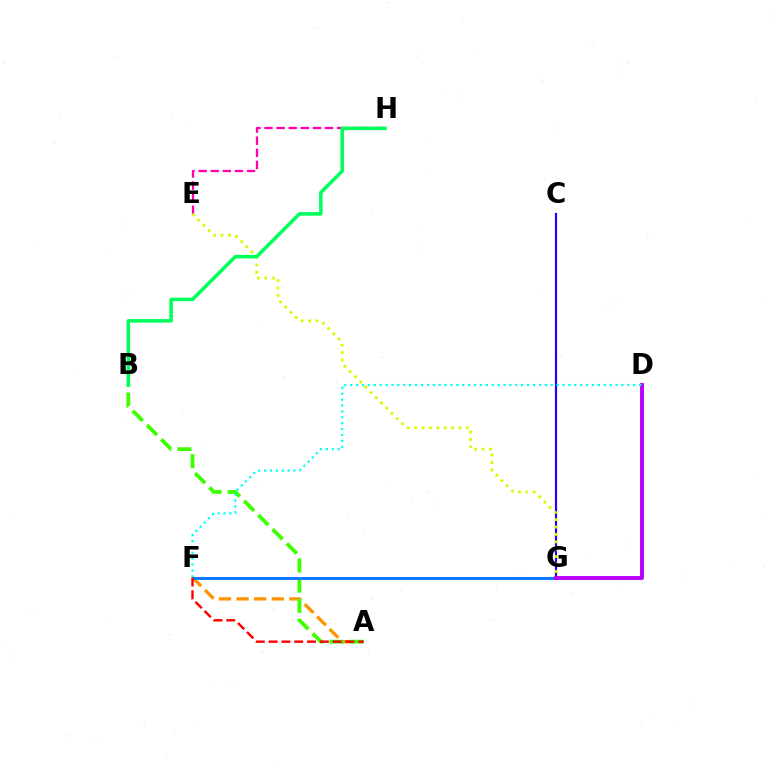{('C', 'G'): [{'color': '#2500ff', 'line_style': 'solid', 'thickness': 1.57}], ('E', 'H'): [{'color': '#ff00ac', 'line_style': 'dashed', 'thickness': 1.64}], ('A', 'F'): [{'color': '#ff9400', 'line_style': 'dashed', 'thickness': 2.39}, {'color': '#ff0000', 'line_style': 'dashed', 'thickness': 1.74}], ('A', 'B'): [{'color': '#3dff00', 'line_style': 'dashed', 'thickness': 2.74}], ('E', 'G'): [{'color': '#d1ff00', 'line_style': 'dotted', 'thickness': 2.01}], ('F', 'G'): [{'color': '#0074ff', 'line_style': 'solid', 'thickness': 2.06}], ('D', 'G'): [{'color': '#b900ff', 'line_style': 'solid', 'thickness': 2.81}], ('B', 'H'): [{'color': '#00ff5c', 'line_style': 'solid', 'thickness': 2.54}], ('D', 'F'): [{'color': '#00fff6', 'line_style': 'dotted', 'thickness': 1.6}]}